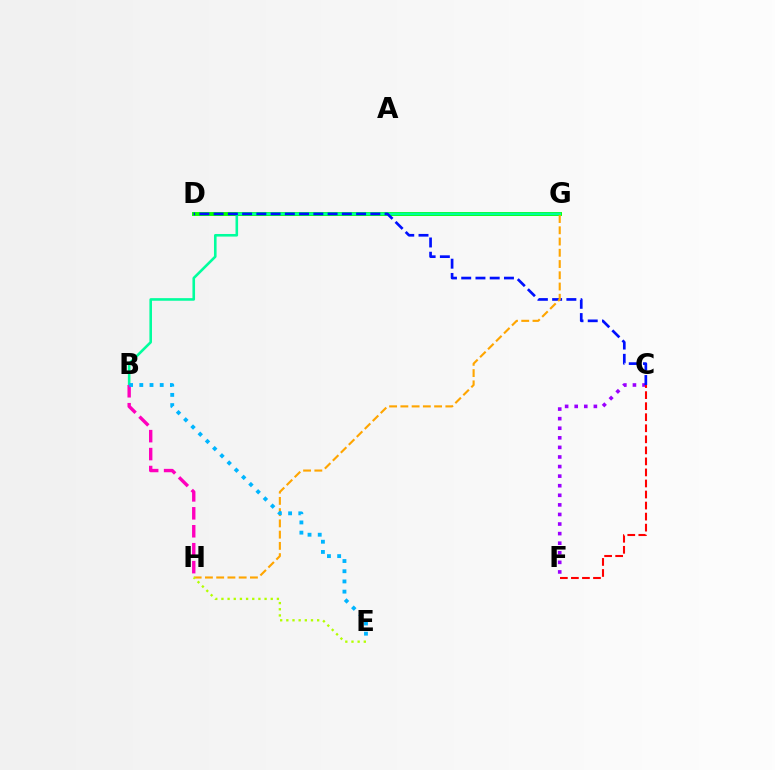{('C', 'F'): [{'color': '#9b00ff', 'line_style': 'dotted', 'thickness': 2.6}, {'color': '#ff0000', 'line_style': 'dashed', 'thickness': 1.5}], ('D', 'G'): [{'color': '#08ff00', 'line_style': 'solid', 'thickness': 2.81}], ('B', 'G'): [{'color': '#00ff9d', 'line_style': 'solid', 'thickness': 1.87}], ('C', 'D'): [{'color': '#0010ff', 'line_style': 'dashed', 'thickness': 1.94}], ('G', 'H'): [{'color': '#ffa500', 'line_style': 'dashed', 'thickness': 1.53}], ('E', 'H'): [{'color': '#b3ff00', 'line_style': 'dotted', 'thickness': 1.67}], ('B', 'H'): [{'color': '#ff00bd', 'line_style': 'dashed', 'thickness': 2.44}], ('B', 'E'): [{'color': '#00b5ff', 'line_style': 'dotted', 'thickness': 2.77}]}